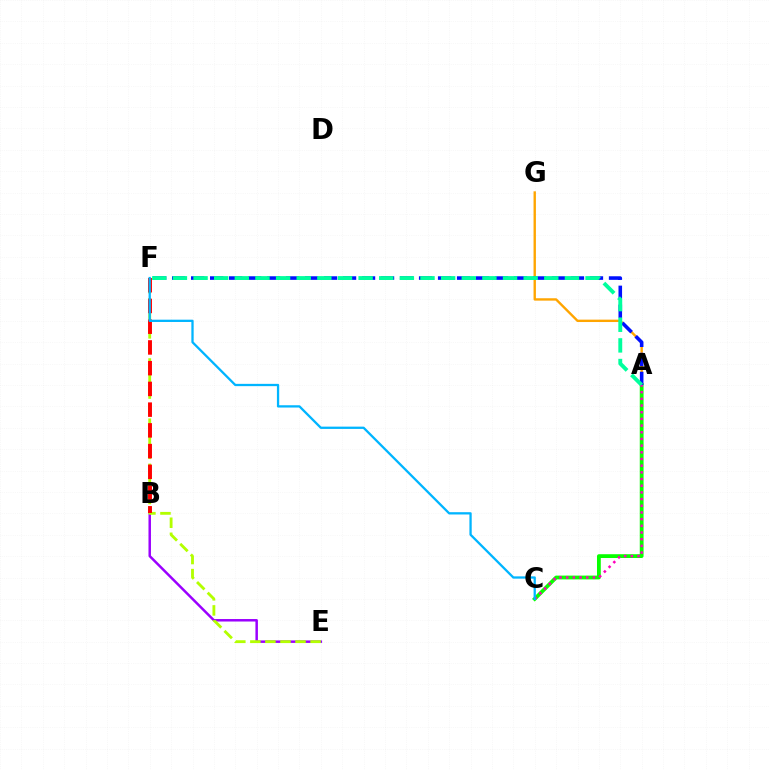{('B', 'E'): [{'color': '#9b00ff', 'line_style': 'solid', 'thickness': 1.79}], ('E', 'F'): [{'color': '#b3ff00', 'line_style': 'dashed', 'thickness': 2.05}], ('A', 'G'): [{'color': '#ffa500', 'line_style': 'solid', 'thickness': 1.71}], ('B', 'F'): [{'color': '#ff0000', 'line_style': 'dashed', 'thickness': 2.82}], ('A', 'C'): [{'color': '#08ff00', 'line_style': 'solid', 'thickness': 2.73}, {'color': '#ff00bd', 'line_style': 'dotted', 'thickness': 1.82}], ('A', 'F'): [{'color': '#0010ff', 'line_style': 'dashed', 'thickness': 2.58}, {'color': '#00ff9d', 'line_style': 'dashed', 'thickness': 2.8}], ('C', 'F'): [{'color': '#00b5ff', 'line_style': 'solid', 'thickness': 1.65}]}